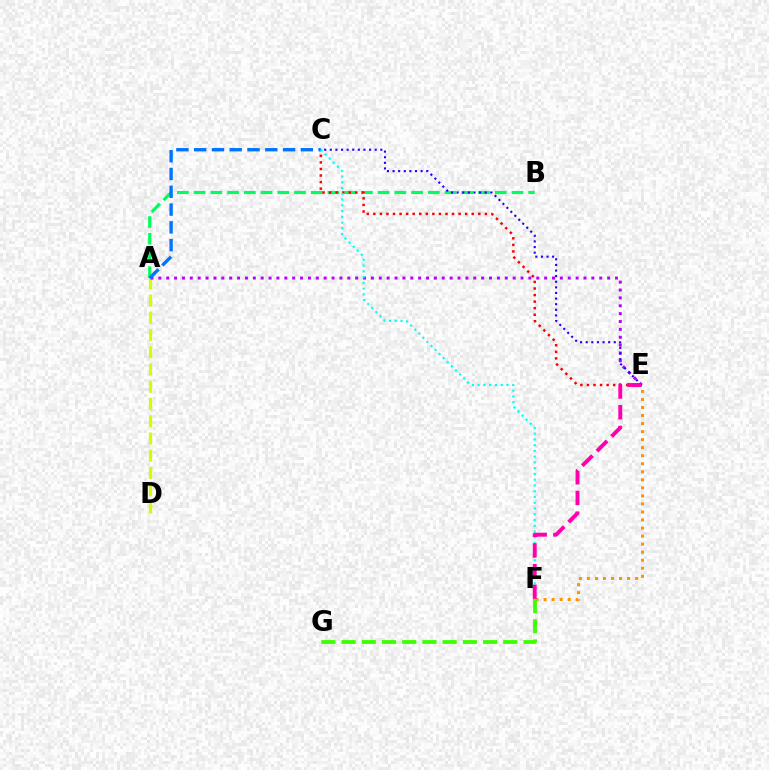{('A', 'D'): [{'color': '#d1ff00', 'line_style': 'dashed', 'thickness': 2.34}], ('E', 'F'): [{'color': '#ff9400', 'line_style': 'dotted', 'thickness': 2.18}, {'color': '#ff00ac', 'line_style': 'dashed', 'thickness': 2.81}], ('A', 'B'): [{'color': '#00ff5c', 'line_style': 'dashed', 'thickness': 2.27}], ('C', 'E'): [{'color': '#ff0000', 'line_style': 'dotted', 'thickness': 1.78}, {'color': '#2500ff', 'line_style': 'dotted', 'thickness': 1.52}], ('A', 'E'): [{'color': '#b900ff', 'line_style': 'dotted', 'thickness': 2.14}], ('A', 'C'): [{'color': '#0074ff', 'line_style': 'dashed', 'thickness': 2.42}], ('F', 'G'): [{'color': '#3dff00', 'line_style': 'dashed', 'thickness': 2.75}], ('C', 'F'): [{'color': '#00fff6', 'line_style': 'dotted', 'thickness': 1.57}]}